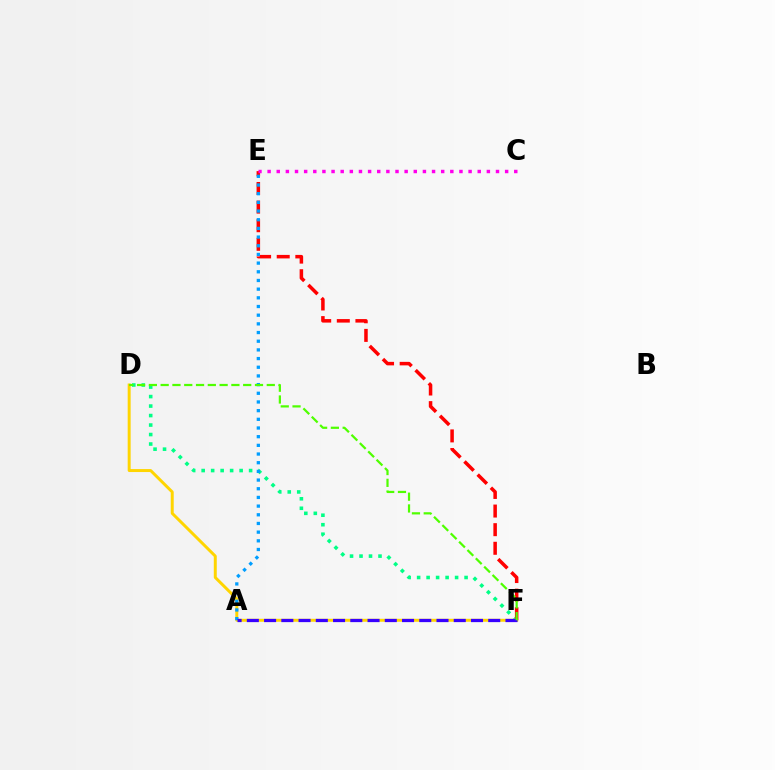{('D', 'F'): [{'color': '#00ff86', 'line_style': 'dotted', 'thickness': 2.58}, {'color': '#ffd500', 'line_style': 'solid', 'thickness': 2.14}, {'color': '#4fff00', 'line_style': 'dashed', 'thickness': 1.6}], ('E', 'F'): [{'color': '#ff0000', 'line_style': 'dashed', 'thickness': 2.53}], ('A', 'E'): [{'color': '#009eff', 'line_style': 'dotted', 'thickness': 2.36}], ('C', 'E'): [{'color': '#ff00ed', 'line_style': 'dotted', 'thickness': 2.48}], ('A', 'F'): [{'color': '#3700ff', 'line_style': 'dashed', 'thickness': 2.34}]}